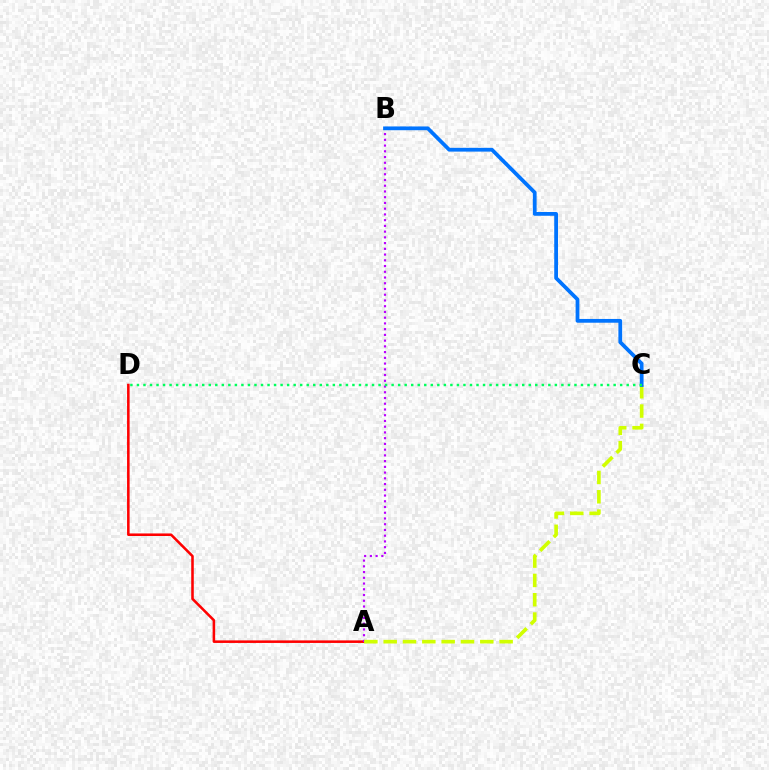{('A', 'D'): [{'color': '#ff0000', 'line_style': 'solid', 'thickness': 1.84}], ('A', 'B'): [{'color': '#b900ff', 'line_style': 'dotted', 'thickness': 1.56}], ('A', 'C'): [{'color': '#d1ff00', 'line_style': 'dashed', 'thickness': 2.63}], ('B', 'C'): [{'color': '#0074ff', 'line_style': 'solid', 'thickness': 2.71}], ('C', 'D'): [{'color': '#00ff5c', 'line_style': 'dotted', 'thickness': 1.77}]}